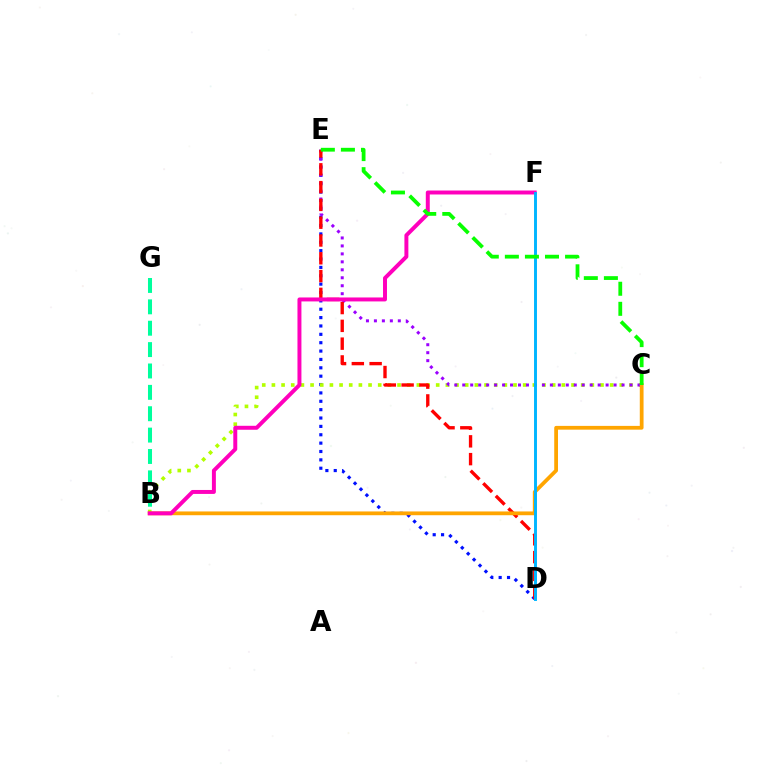{('D', 'E'): [{'color': '#0010ff', 'line_style': 'dotted', 'thickness': 2.27}, {'color': '#ff0000', 'line_style': 'dashed', 'thickness': 2.42}], ('B', 'C'): [{'color': '#b3ff00', 'line_style': 'dotted', 'thickness': 2.63}, {'color': '#ffa500', 'line_style': 'solid', 'thickness': 2.71}], ('C', 'E'): [{'color': '#9b00ff', 'line_style': 'dotted', 'thickness': 2.16}, {'color': '#08ff00', 'line_style': 'dashed', 'thickness': 2.73}], ('B', 'F'): [{'color': '#ff00bd', 'line_style': 'solid', 'thickness': 2.85}], ('D', 'F'): [{'color': '#00b5ff', 'line_style': 'solid', 'thickness': 2.11}], ('B', 'G'): [{'color': '#00ff9d', 'line_style': 'dashed', 'thickness': 2.9}]}